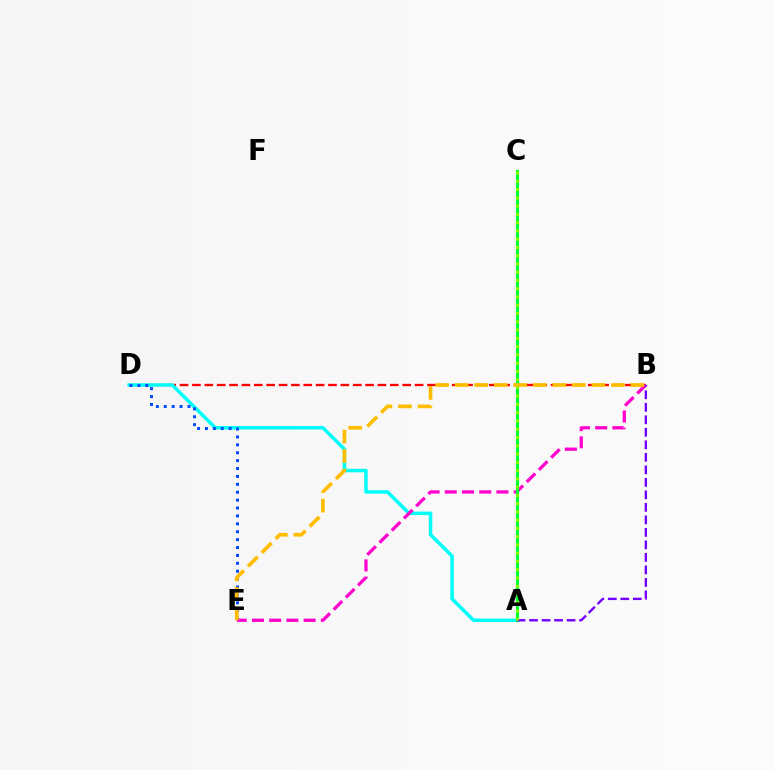{('B', 'D'): [{'color': '#ff0000', 'line_style': 'dashed', 'thickness': 1.68}], ('A', 'D'): [{'color': '#00fff6', 'line_style': 'solid', 'thickness': 2.52}], ('B', 'E'): [{'color': '#ff00cf', 'line_style': 'dashed', 'thickness': 2.34}, {'color': '#ffbd00', 'line_style': 'dashed', 'thickness': 2.65}], ('A', 'C'): [{'color': '#00ff39', 'line_style': 'solid', 'thickness': 2.27}, {'color': '#84ff00', 'line_style': 'dotted', 'thickness': 2.25}], ('A', 'B'): [{'color': '#7200ff', 'line_style': 'dashed', 'thickness': 1.7}], ('D', 'E'): [{'color': '#004bff', 'line_style': 'dotted', 'thickness': 2.15}]}